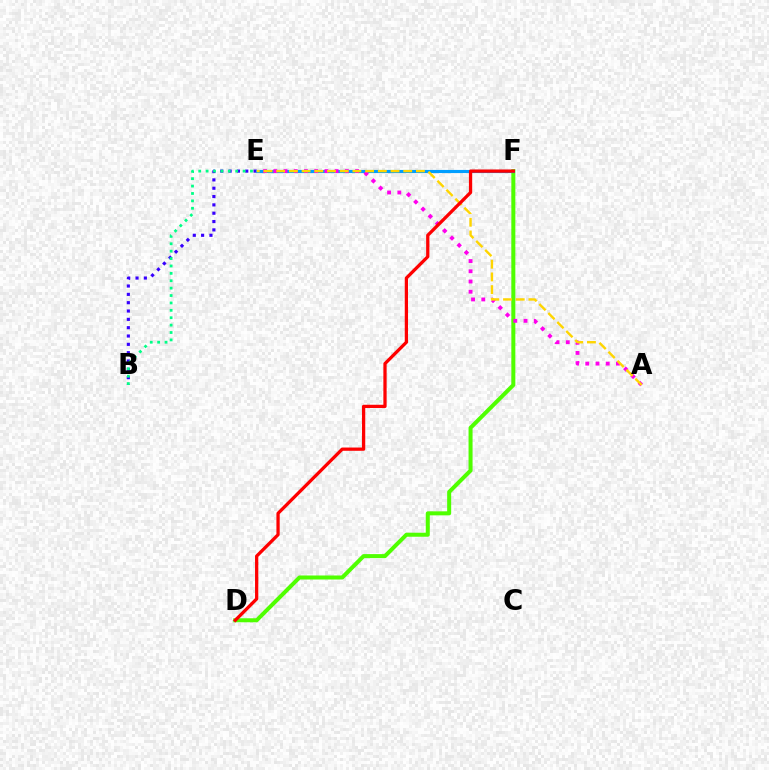{('D', 'F'): [{'color': '#4fff00', 'line_style': 'solid', 'thickness': 2.89}, {'color': '#ff0000', 'line_style': 'solid', 'thickness': 2.35}], ('B', 'E'): [{'color': '#3700ff', 'line_style': 'dotted', 'thickness': 2.26}, {'color': '#00ff86', 'line_style': 'dotted', 'thickness': 2.01}], ('E', 'F'): [{'color': '#009eff', 'line_style': 'solid', 'thickness': 2.25}], ('A', 'E'): [{'color': '#ff00ed', 'line_style': 'dotted', 'thickness': 2.78}, {'color': '#ffd500', 'line_style': 'dashed', 'thickness': 1.73}]}